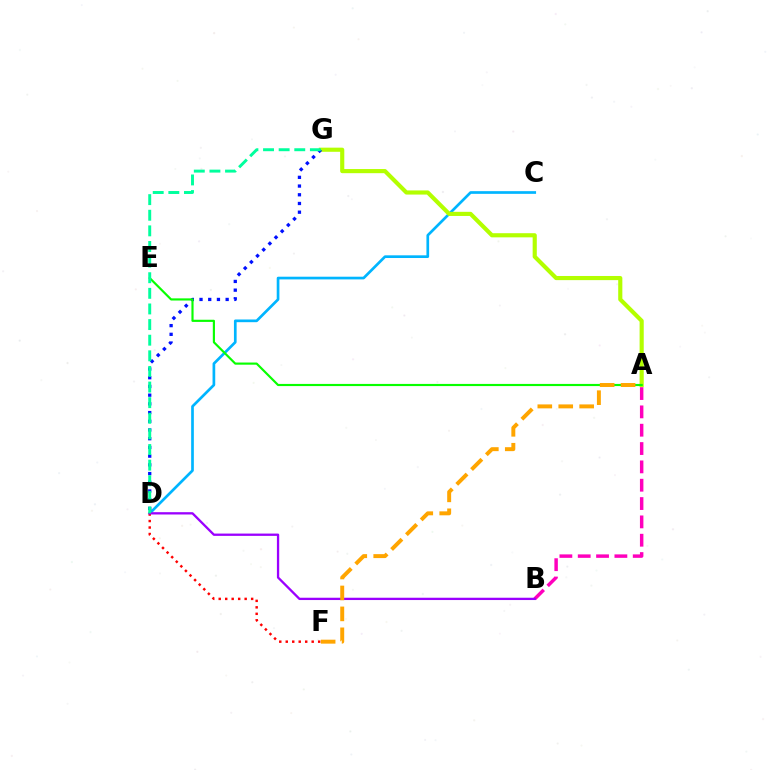{('C', 'D'): [{'color': '#00b5ff', 'line_style': 'solid', 'thickness': 1.94}], ('A', 'B'): [{'color': '#ff00bd', 'line_style': 'dashed', 'thickness': 2.49}], ('A', 'G'): [{'color': '#b3ff00', 'line_style': 'solid', 'thickness': 2.98}], ('D', 'G'): [{'color': '#0010ff', 'line_style': 'dotted', 'thickness': 2.37}, {'color': '#00ff9d', 'line_style': 'dashed', 'thickness': 2.12}], ('A', 'E'): [{'color': '#08ff00', 'line_style': 'solid', 'thickness': 1.56}], ('D', 'F'): [{'color': '#ff0000', 'line_style': 'dotted', 'thickness': 1.76}], ('B', 'D'): [{'color': '#9b00ff', 'line_style': 'solid', 'thickness': 1.66}], ('A', 'F'): [{'color': '#ffa500', 'line_style': 'dashed', 'thickness': 2.84}]}